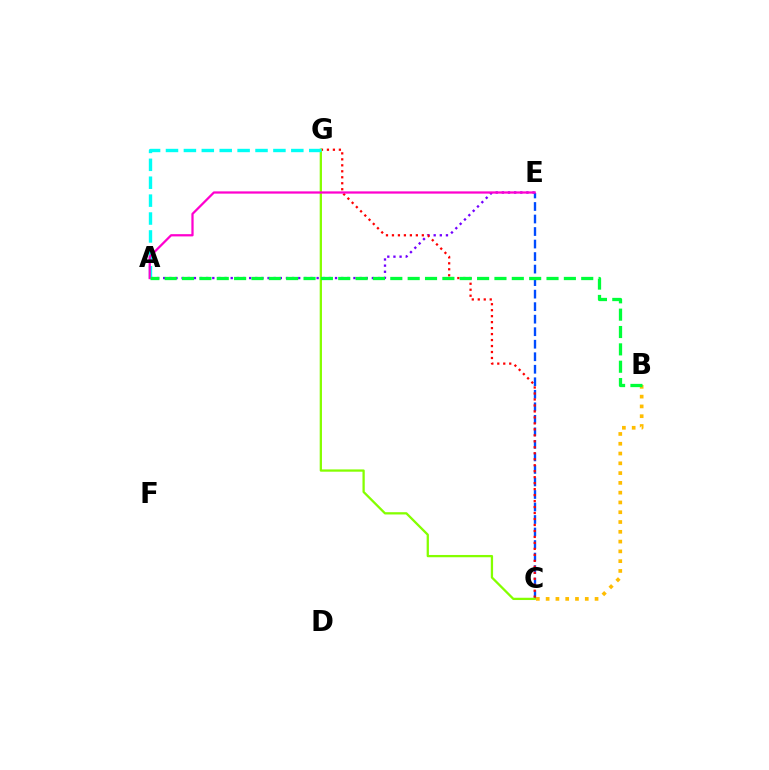{('C', 'E'): [{'color': '#004bff', 'line_style': 'dashed', 'thickness': 1.7}], ('A', 'E'): [{'color': '#7200ff', 'line_style': 'dotted', 'thickness': 1.67}, {'color': '#ff00cf', 'line_style': 'solid', 'thickness': 1.62}], ('C', 'G'): [{'color': '#ff0000', 'line_style': 'dotted', 'thickness': 1.62}, {'color': '#84ff00', 'line_style': 'solid', 'thickness': 1.64}], ('B', 'C'): [{'color': '#ffbd00', 'line_style': 'dotted', 'thickness': 2.66}], ('A', 'G'): [{'color': '#00fff6', 'line_style': 'dashed', 'thickness': 2.43}], ('A', 'B'): [{'color': '#00ff39', 'line_style': 'dashed', 'thickness': 2.36}]}